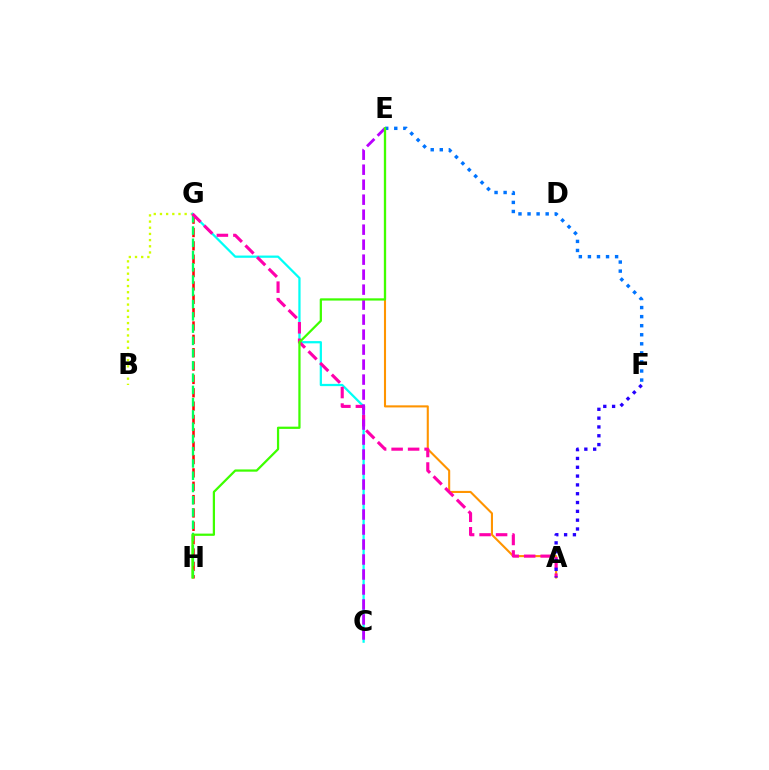{('G', 'H'): [{'color': '#ff0000', 'line_style': 'dashed', 'thickness': 1.81}, {'color': '#00ff5c', 'line_style': 'dashed', 'thickness': 1.67}], ('B', 'G'): [{'color': '#d1ff00', 'line_style': 'dotted', 'thickness': 1.68}], ('C', 'G'): [{'color': '#00fff6', 'line_style': 'solid', 'thickness': 1.62}], ('A', 'E'): [{'color': '#ff9400', 'line_style': 'solid', 'thickness': 1.51}], ('A', 'G'): [{'color': '#ff00ac', 'line_style': 'dashed', 'thickness': 2.24}], ('C', 'E'): [{'color': '#b900ff', 'line_style': 'dashed', 'thickness': 2.04}], ('A', 'F'): [{'color': '#2500ff', 'line_style': 'dotted', 'thickness': 2.4}], ('E', 'F'): [{'color': '#0074ff', 'line_style': 'dotted', 'thickness': 2.46}], ('E', 'H'): [{'color': '#3dff00', 'line_style': 'solid', 'thickness': 1.61}]}